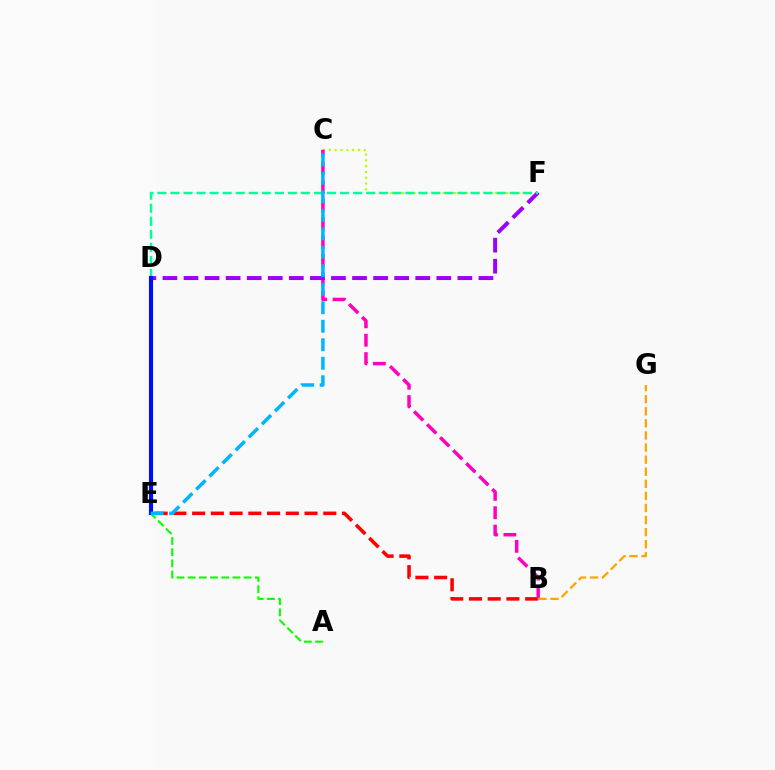{('B', 'E'): [{'color': '#ff0000', 'line_style': 'dashed', 'thickness': 2.55}], ('A', 'E'): [{'color': '#08ff00', 'line_style': 'dashed', 'thickness': 1.52}], ('C', 'F'): [{'color': '#b3ff00', 'line_style': 'dotted', 'thickness': 1.58}], ('B', 'C'): [{'color': '#ff00bd', 'line_style': 'dashed', 'thickness': 2.5}], ('D', 'F'): [{'color': '#9b00ff', 'line_style': 'dashed', 'thickness': 2.86}, {'color': '#00ff9d', 'line_style': 'dashed', 'thickness': 1.77}], ('D', 'E'): [{'color': '#0010ff', 'line_style': 'solid', 'thickness': 2.97}], ('C', 'E'): [{'color': '#00b5ff', 'line_style': 'dashed', 'thickness': 2.51}], ('B', 'G'): [{'color': '#ffa500', 'line_style': 'dashed', 'thickness': 1.64}]}